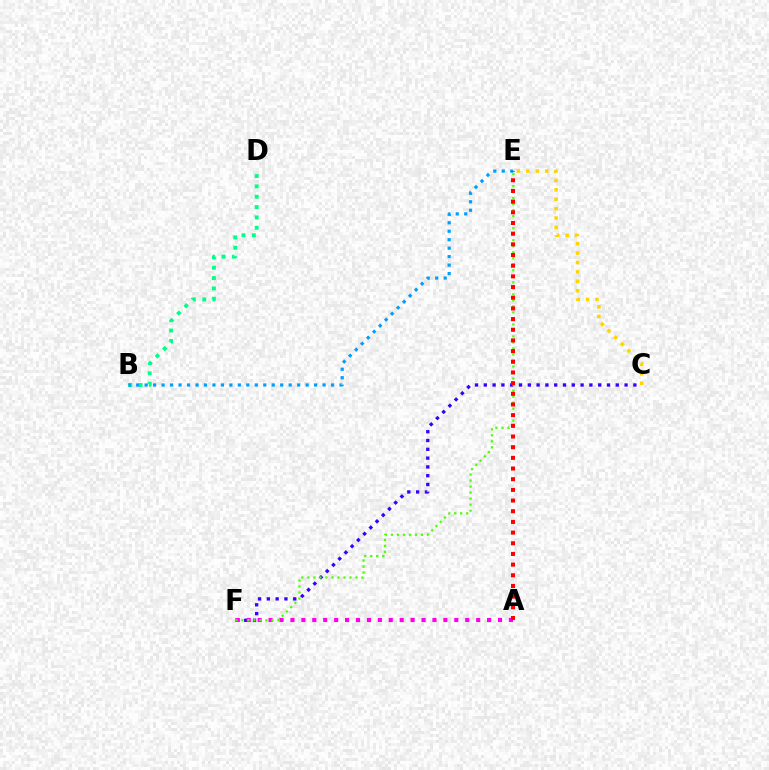{('C', 'F'): [{'color': '#3700ff', 'line_style': 'dotted', 'thickness': 2.39}], ('B', 'D'): [{'color': '#00ff86', 'line_style': 'dotted', 'thickness': 2.81}], ('A', 'F'): [{'color': '#ff00ed', 'line_style': 'dotted', 'thickness': 2.97}], ('E', 'F'): [{'color': '#4fff00', 'line_style': 'dotted', 'thickness': 1.63}], ('C', 'E'): [{'color': '#ffd500', 'line_style': 'dotted', 'thickness': 2.55}], ('B', 'E'): [{'color': '#009eff', 'line_style': 'dotted', 'thickness': 2.3}], ('A', 'E'): [{'color': '#ff0000', 'line_style': 'dotted', 'thickness': 2.9}]}